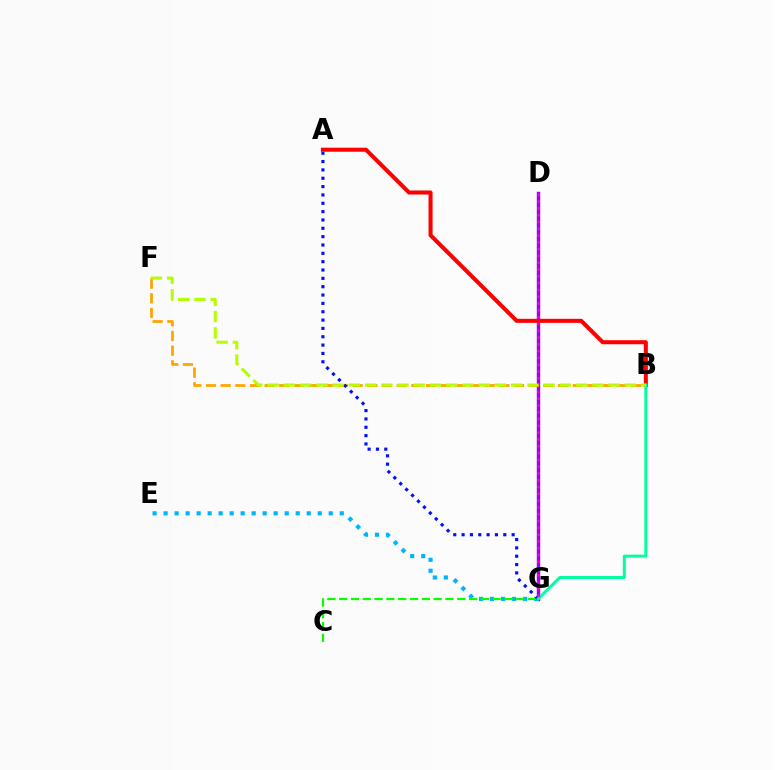{('D', 'G'): [{'color': '#9b00ff', 'line_style': 'solid', 'thickness': 2.46}, {'color': '#ff00bd', 'line_style': 'dotted', 'thickness': 1.85}], ('E', 'G'): [{'color': '#00b5ff', 'line_style': 'dotted', 'thickness': 2.99}], ('B', 'F'): [{'color': '#ffa500', 'line_style': 'dashed', 'thickness': 1.99}, {'color': '#b3ff00', 'line_style': 'dashed', 'thickness': 2.21}], ('C', 'G'): [{'color': '#08ff00', 'line_style': 'dashed', 'thickness': 1.6}], ('A', 'G'): [{'color': '#0010ff', 'line_style': 'dotted', 'thickness': 2.27}], ('A', 'B'): [{'color': '#ff0000', 'line_style': 'solid', 'thickness': 2.91}], ('B', 'G'): [{'color': '#00ff9d', 'line_style': 'solid', 'thickness': 2.14}]}